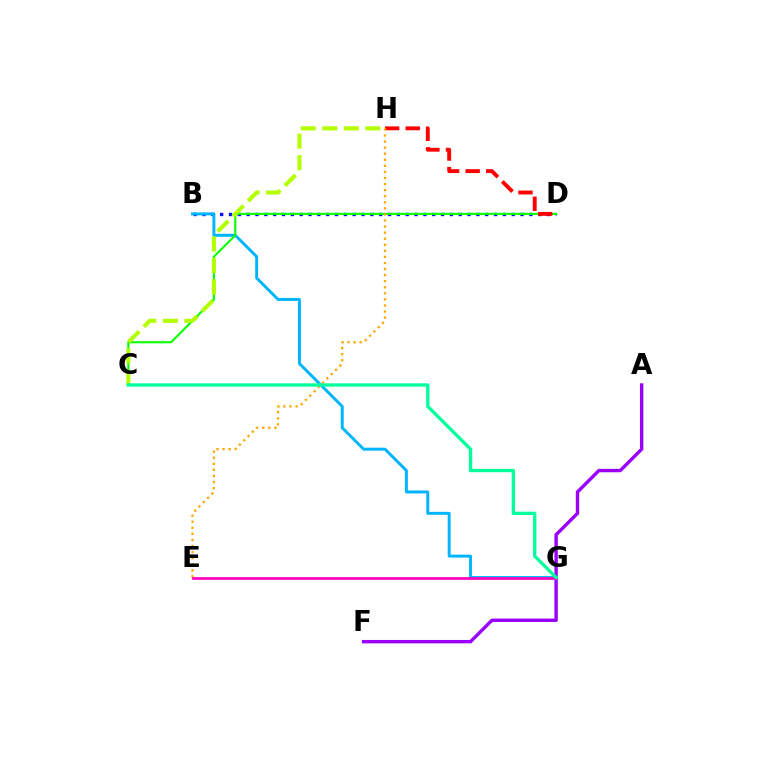{('B', 'D'): [{'color': '#0010ff', 'line_style': 'dotted', 'thickness': 2.4}], ('A', 'F'): [{'color': '#9b00ff', 'line_style': 'solid', 'thickness': 2.45}], ('B', 'G'): [{'color': '#00b5ff', 'line_style': 'solid', 'thickness': 2.12}], ('C', 'D'): [{'color': '#08ff00', 'line_style': 'solid', 'thickness': 1.52}], ('C', 'H'): [{'color': '#b3ff00', 'line_style': 'dashed', 'thickness': 2.93}], ('D', 'H'): [{'color': '#ff0000', 'line_style': 'dashed', 'thickness': 2.79}], ('E', 'H'): [{'color': '#ffa500', 'line_style': 'dotted', 'thickness': 1.65}], ('E', 'G'): [{'color': '#ff00bd', 'line_style': 'solid', 'thickness': 1.95}], ('C', 'G'): [{'color': '#00ff9d', 'line_style': 'solid', 'thickness': 2.39}]}